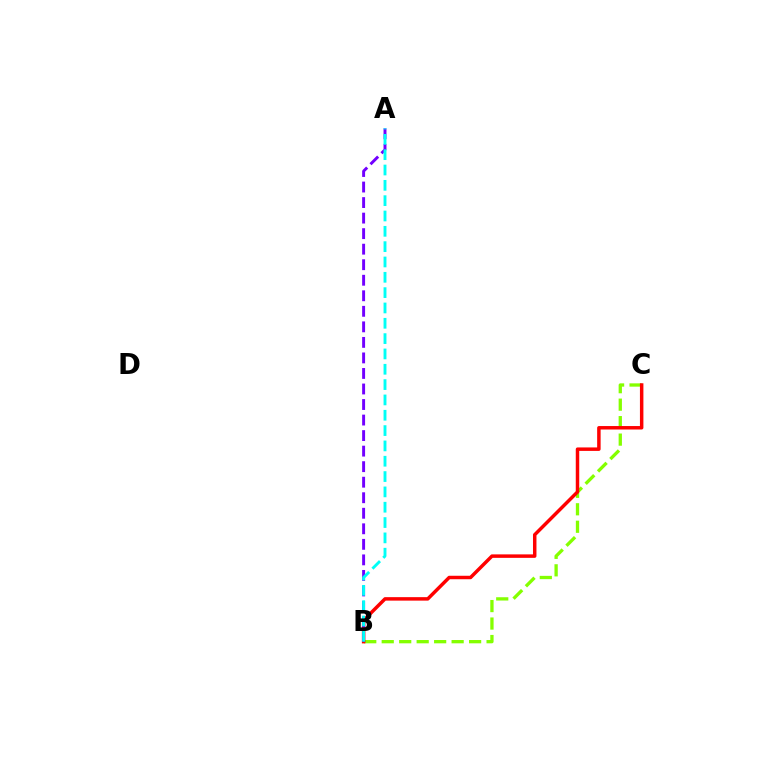{('B', 'C'): [{'color': '#84ff00', 'line_style': 'dashed', 'thickness': 2.37}, {'color': '#ff0000', 'line_style': 'solid', 'thickness': 2.5}], ('A', 'B'): [{'color': '#7200ff', 'line_style': 'dashed', 'thickness': 2.11}, {'color': '#00fff6', 'line_style': 'dashed', 'thickness': 2.08}]}